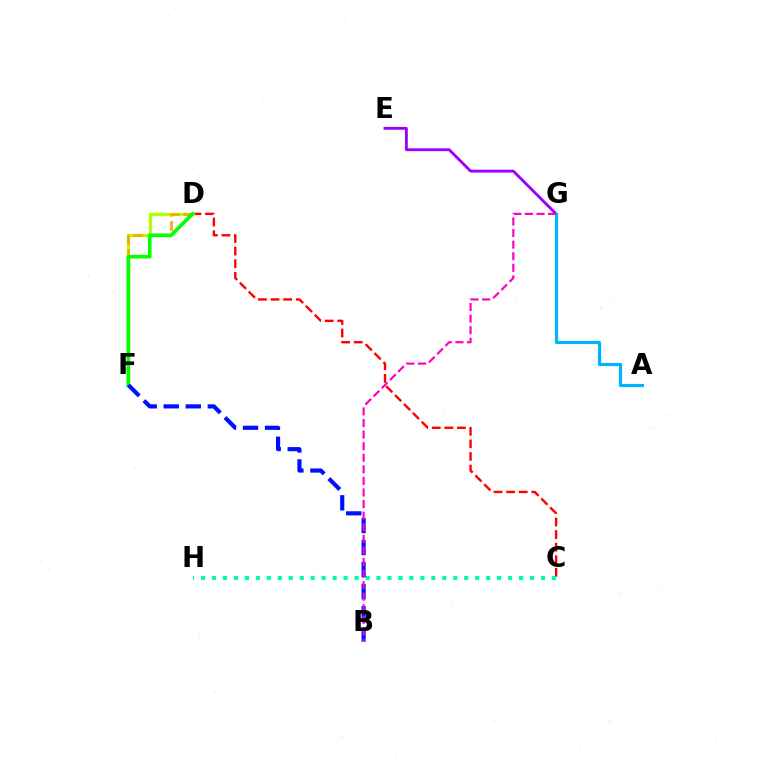{('C', 'D'): [{'color': '#ff0000', 'line_style': 'dashed', 'thickness': 1.71}], ('E', 'G'): [{'color': '#9b00ff', 'line_style': 'solid', 'thickness': 2.04}], ('D', 'F'): [{'color': '#b3ff00', 'line_style': 'solid', 'thickness': 2.35}, {'color': '#ffa500', 'line_style': 'dashed', 'thickness': 1.94}, {'color': '#08ff00', 'line_style': 'solid', 'thickness': 2.64}], ('C', 'H'): [{'color': '#00ff9d', 'line_style': 'dotted', 'thickness': 2.98}], ('A', 'G'): [{'color': '#00b5ff', 'line_style': 'solid', 'thickness': 2.3}], ('B', 'F'): [{'color': '#0010ff', 'line_style': 'dashed', 'thickness': 2.99}], ('B', 'G'): [{'color': '#ff00bd', 'line_style': 'dashed', 'thickness': 1.57}]}